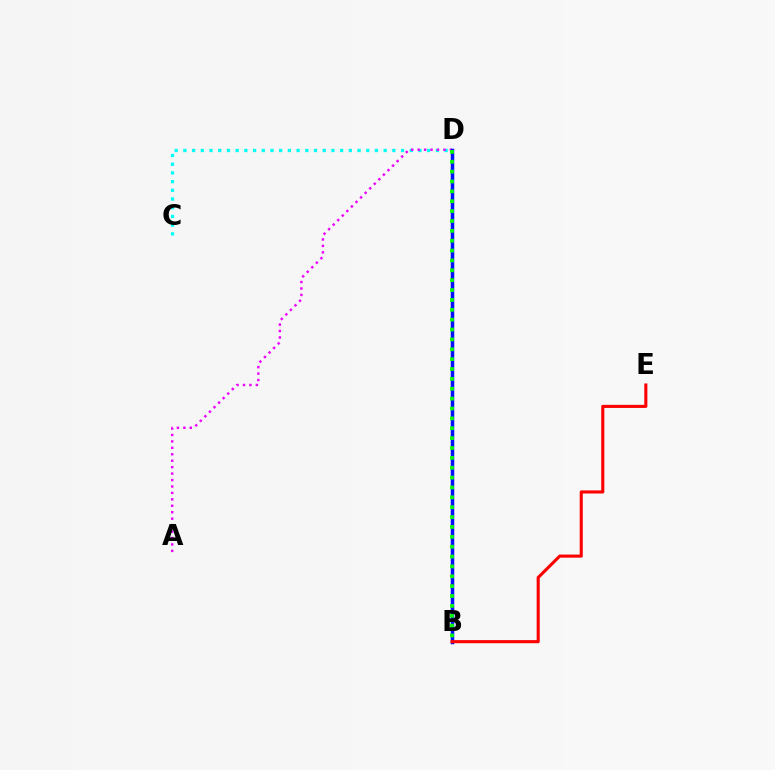{('B', 'D'): [{'color': '#fcf500', 'line_style': 'dashed', 'thickness': 2.22}, {'color': '#0010ff', 'line_style': 'solid', 'thickness': 2.52}, {'color': '#08ff00', 'line_style': 'dotted', 'thickness': 2.68}], ('C', 'D'): [{'color': '#00fff6', 'line_style': 'dotted', 'thickness': 2.37}], ('A', 'D'): [{'color': '#ee00ff', 'line_style': 'dotted', 'thickness': 1.75}], ('B', 'E'): [{'color': '#ff0000', 'line_style': 'solid', 'thickness': 2.23}]}